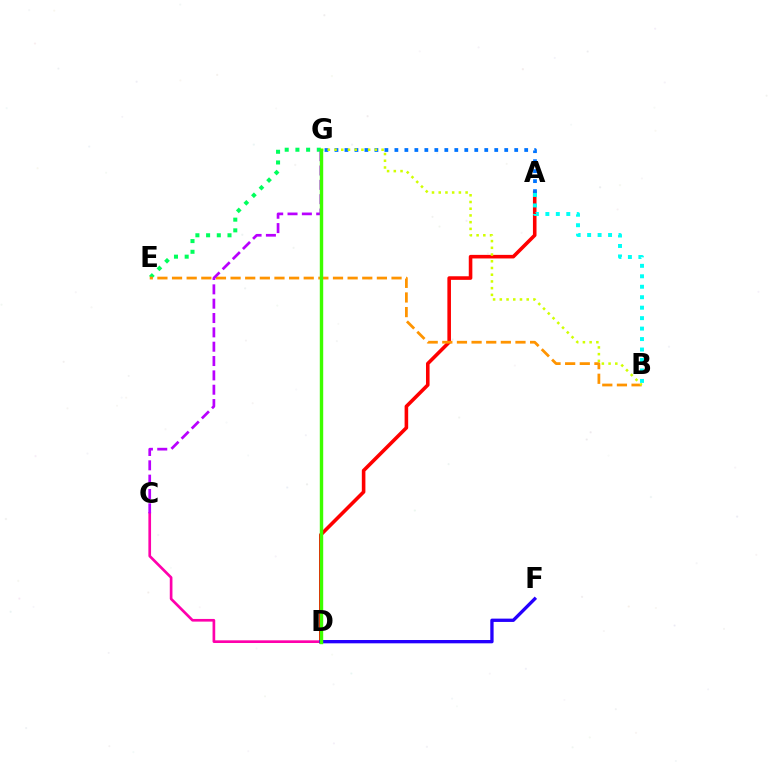{('A', 'D'): [{'color': '#ff0000', 'line_style': 'solid', 'thickness': 2.58}], ('E', 'G'): [{'color': '#00ff5c', 'line_style': 'dotted', 'thickness': 2.91}], ('A', 'B'): [{'color': '#00fff6', 'line_style': 'dotted', 'thickness': 2.84}], ('B', 'E'): [{'color': '#ff9400', 'line_style': 'dashed', 'thickness': 1.99}], ('C', 'D'): [{'color': '#ff00ac', 'line_style': 'solid', 'thickness': 1.93}], ('D', 'F'): [{'color': '#2500ff', 'line_style': 'solid', 'thickness': 2.39}], ('C', 'G'): [{'color': '#b900ff', 'line_style': 'dashed', 'thickness': 1.95}], ('A', 'G'): [{'color': '#0074ff', 'line_style': 'dotted', 'thickness': 2.71}], ('B', 'G'): [{'color': '#d1ff00', 'line_style': 'dotted', 'thickness': 1.83}], ('D', 'G'): [{'color': '#3dff00', 'line_style': 'solid', 'thickness': 2.46}]}